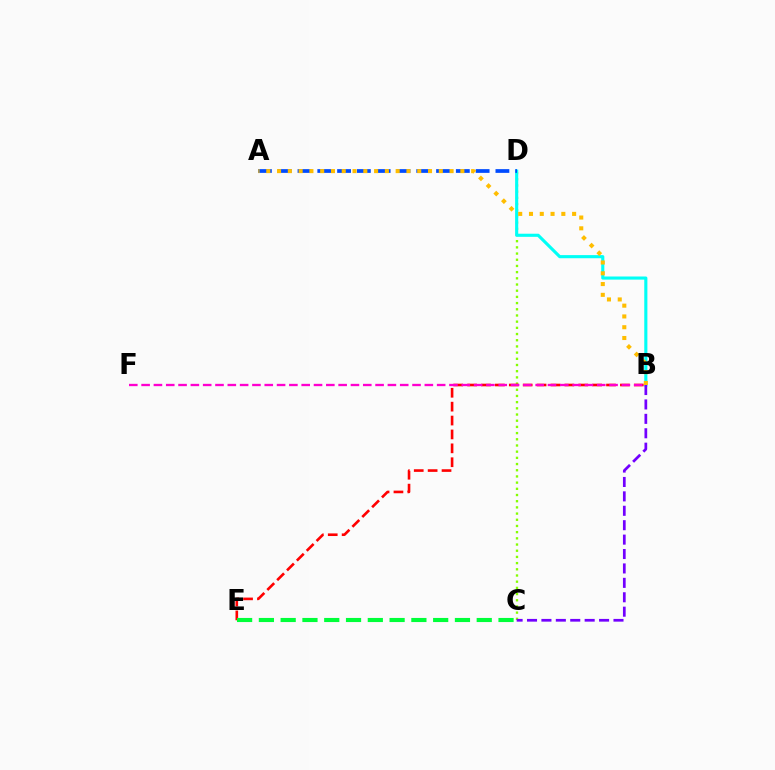{('C', 'D'): [{'color': '#84ff00', 'line_style': 'dotted', 'thickness': 1.68}], ('B', 'D'): [{'color': '#00fff6', 'line_style': 'solid', 'thickness': 2.24}], ('A', 'D'): [{'color': '#004bff', 'line_style': 'dashed', 'thickness': 2.69}], ('B', 'E'): [{'color': '#ff0000', 'line_style': 'dashed', 'thickness': 1.89}], ('A', 'B'): [{'color': '#ffbd00', 'line_style': 'dotted', 'thickness': 2.93}], ('B', 'C'): [{'color': '#7200ff', 'line_style': 'dashed', 'thickness': 1.96}], ('C', 'E'): [{'color': '#00ff39', 'line_style': 'dashed', 'thickness': 2.96}], ('B', 'F'): [{'color': '#ff00cf', 'line_style': 'dashed', 'thickness': 1.67}]}